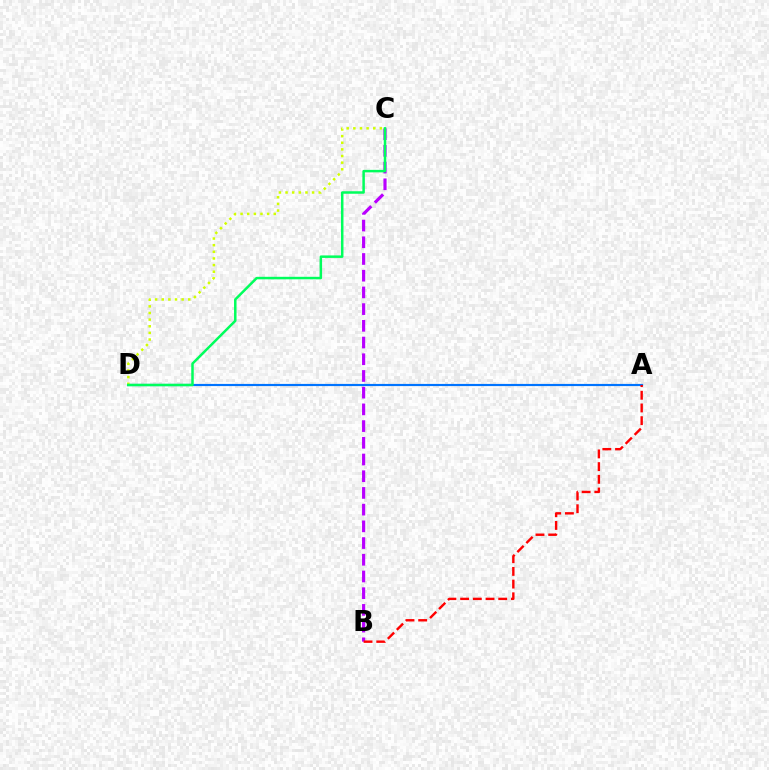{('A', 'D'): [{'color': '#0074ff', 'line_style': 'solid', 'thickness': 1.56}], ('B', 'C'): [{'color': '#b900ff', 'line_style': 'dashed', 'thickness': 2.27}], ('C', 'D'): [{'color': '#d1ff00', 'line_style': 'dotted', 'thickness': 1.8}, {'color': '#00ff5c', 'line_style': 'solid', 'thickness': 1.8}], ('A', 'B'): [{'color': '#ff0000', 'line_style': 'dashed', 'thickness': 1.73}]}